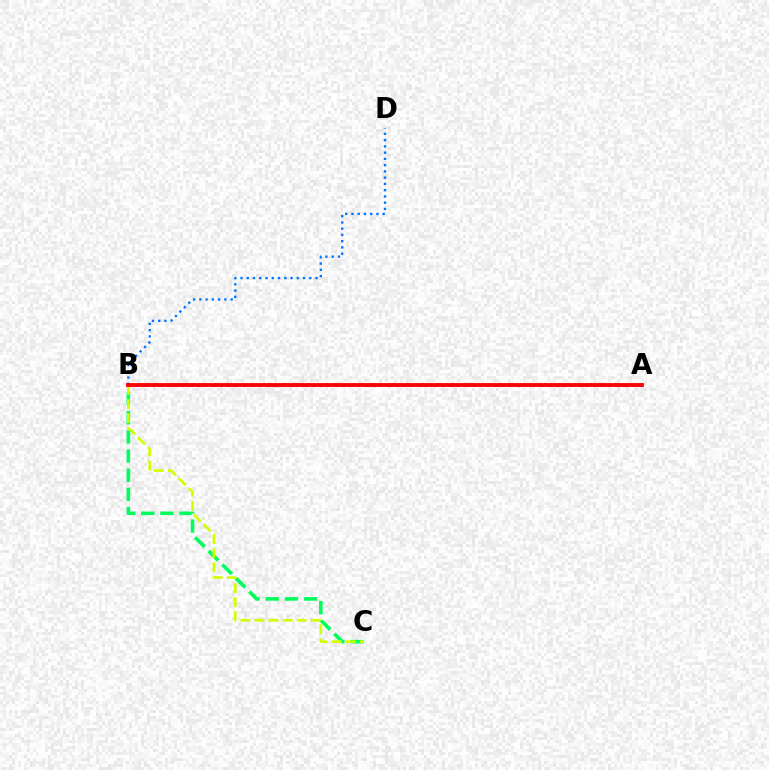{('B', 'C'): [{'color': '#00ff5c', 'line_style': 'dashed', 'thickness': 2.6}, {'color': '#d1ff00', 'line_style': 'dashed', 'thickness': 1.91}], ('B', 'D'): [{'color': '#0074ff', 'line_style': 'dotted', 'thickness': 1.7}], ('A', 'B'): [{'color': '#b900ff', 'line_style': 'dotted', 'thickness': 2.07}, {'color': '#ff0000', 'line_style': 'solid', 'thickness': 2.77}]}